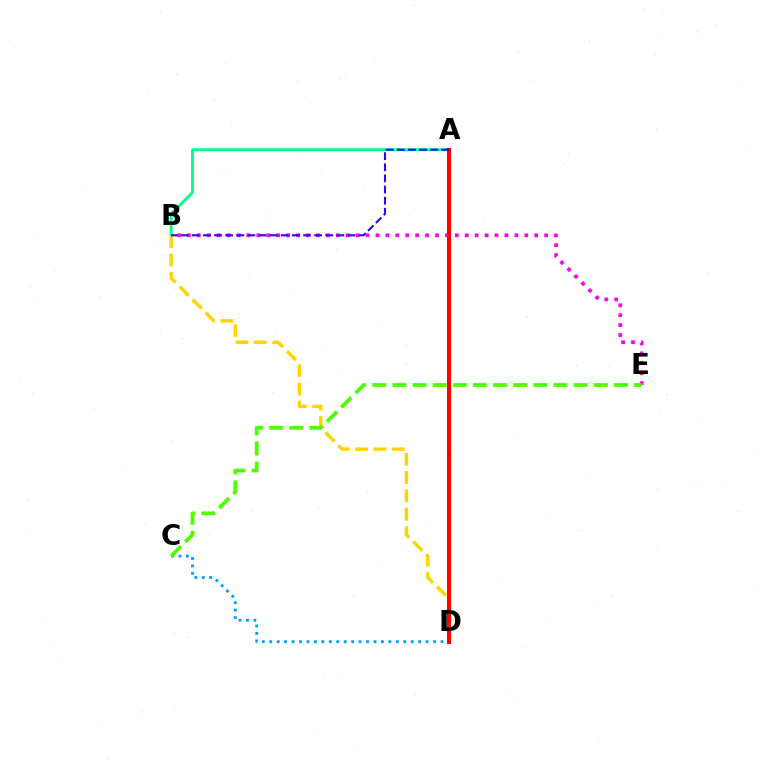{('A', 'B'): [{'color': '#00ff86', 'line_style': 'solid', 'thickness': 2.05}, {'color': '#3700ff', 'line_style': 'dashed', 'thickness': 1.51}], ('B', 'E'): [{'color': '#ff00ed', 'line_style': 'dotted', 'thickness': 2.7}], ('B', 'D'): [{'color': '#ffd500', 'line_style': 'dashed', 'thickness': 2.49}], ('C', 'D'): [{'color': '#009eff', 'line_style': 'dotted', 'thickness': 2.02}], ('A', 'D'): [{'color': '#ff0000', 'line_style': 'solid', 'thickness': 2.94}], ('C', 'E'): [{'color': '#4fff00', 'line_style': 'dashed', 'thickness': 2.74}]}